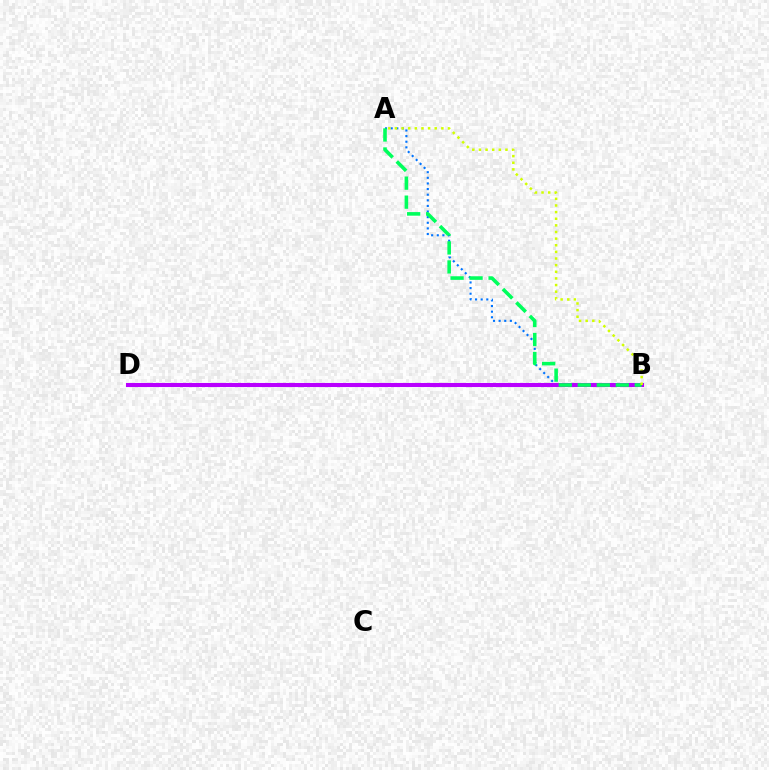{('B', 'D'): [{'color': '#ff0000', 'line_style': 'dotted', 'thickness': 1.69}, {'color': '#b900ff', 'line_style': 'solid', 'thickness': 2.92}], ('A', 'B'): [{'color': '#0074ff', 'line_style': 'dotted', 'thickness': 1.53}, {'color': '#00ff5c', 'line_style': 'dashed', 'thickness': 2.58}, {'color': '#d1ff00', 'line_style': 'dotted', 'thickness': 1.8}]}